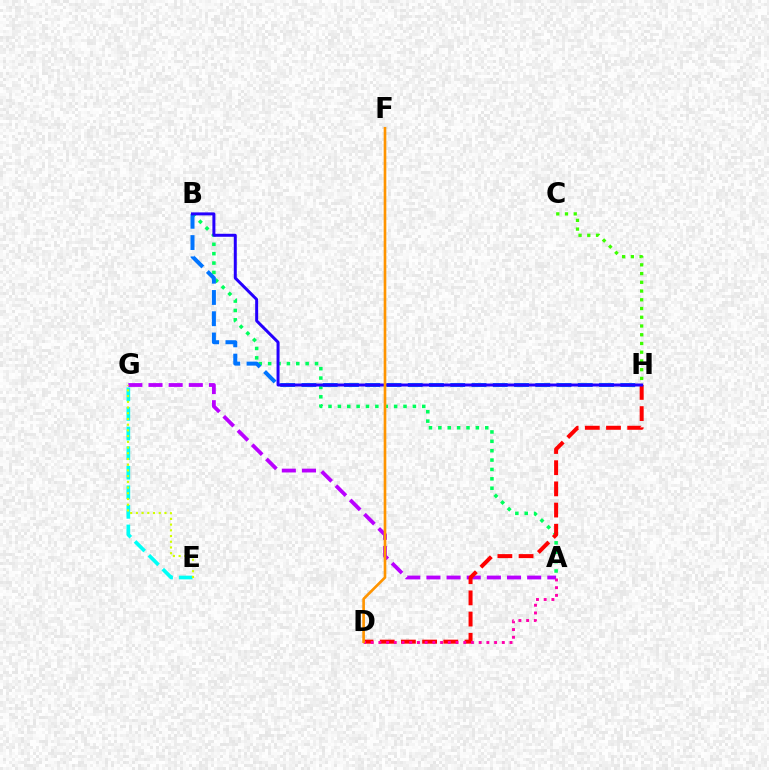{('A', 'G'): [{'color': '#b900ff', 'line_style': 'dashed', 'thickness': 2.74}], ('C', 'H'): [{'color': '#3dff00', 'line_style': 'dotted', 'thickness': 2.37}], ('A', 'B'): [{'color': '#00ff5c', 'line_style': 'dotted', 'thickness': 2.55}], ('D', 'H'): [{'color': '#ff0000', 'line_style': 'dashed', 'thickness': 2.88}], ('E', 'G'): [{'color': '#00fff6', 'line_style': 'dashed', 'thickness': 2.66}, {'color': '#d1ff00', 'line_style': 'dotted', 'thickness': 1.55}], ('B', 'H'): [{'color': '#0074ff', 'line_style': 'dashed', 'thickness': 2.89}, {'color': '#2500ff', 'line_style': 'solid', 'thickness': 2.15}], ('A', 'D'): [{'color': '#ff00ac', 'line_style': 'dotted', 'thickness': 2.1}], ('D', 'F'): [{'color': '#ff9400', 'line_style': 'solid', 'thickness': 1.9}]}